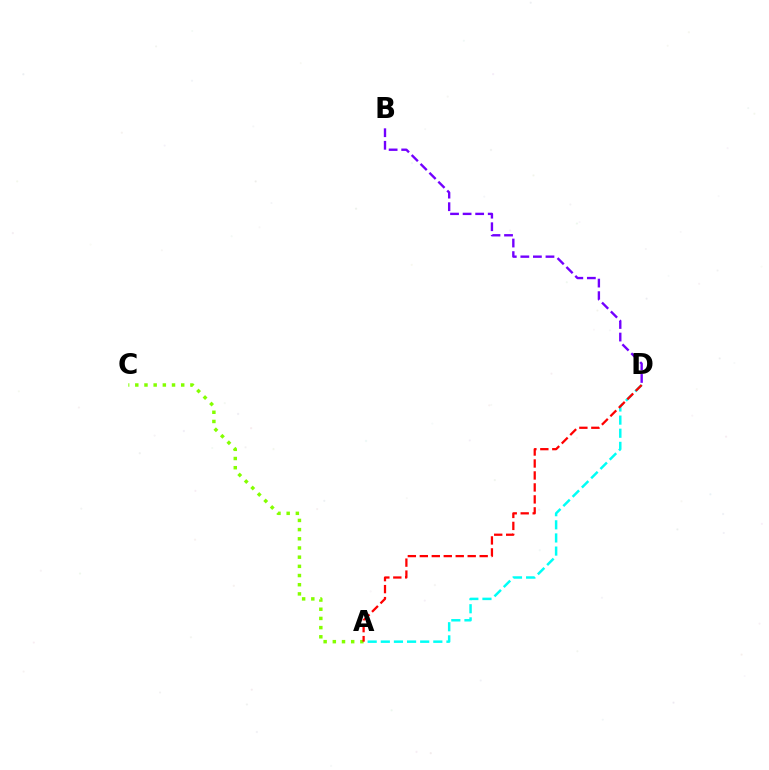{('B', 'D'): [{'color': '#7200ff', 'line_style': 'dashed', 'thickness': 1.71}], ('A', 'C'): [{'color': '#84ff00', 'line_style': 'dotted', 'thickness': 2.5}], ('A', 'D'): [{'color': '#00fff6', 'line_style': 'dashed', 'thickness': 1.78}, {'color': '#ff0000', 'line_style': 'dashed', 'thickness': 1.63}]}